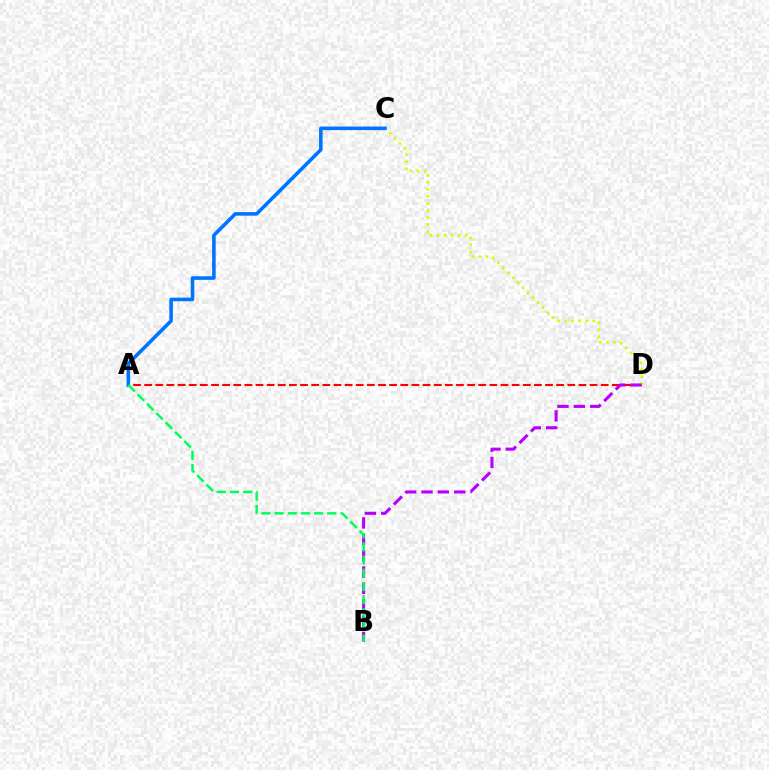{('A', 'D'): [{'color': '#ff0000', 'line_style': 'dashed', 'thickness': 1.51}], ('C', 'D'): [{'color': '#d1ff00', 'line_style': 'dotted', 'thickness': 1.91}], ('B', 'D'): [{'color': '#b900ff', 'line_style': 'dashed', 'thickness': 2.22}], ('A', 'C'): [{'color': '#0074ff', 'line_style': 'solid', 'thickness': 2.57}], ('A', 'B'): [{'color': '#00ff5c', 'line_style': 'dashed', 'thickness': 1.79}]}